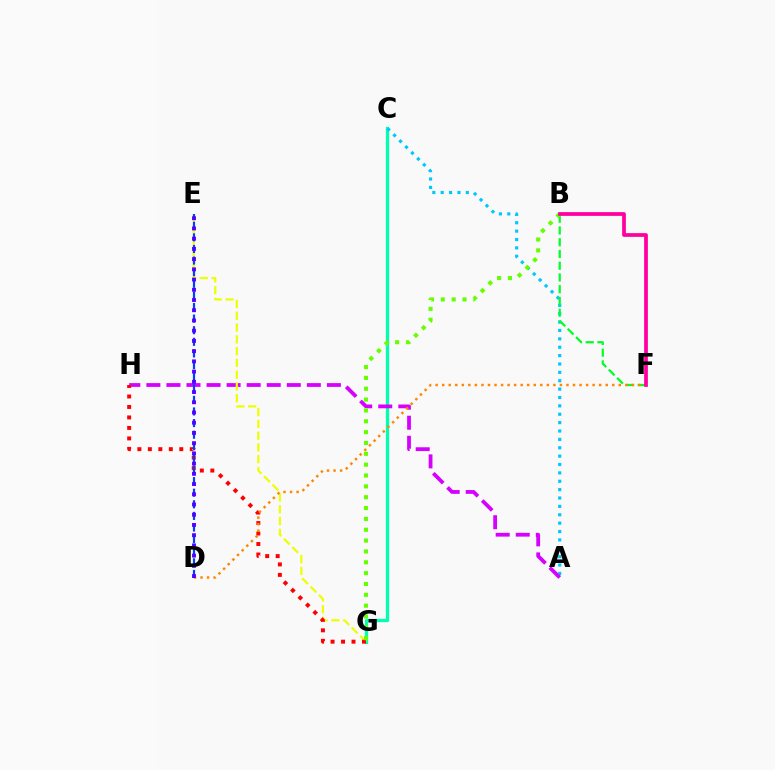{('C', 'G'): [{'color': '#00ffaf', 'line_style': 'solid', 'thickness': 2.35}], ('A', 'C'): [{'color': '#00c7ff', 'line_style': 'dotted', 'thickness': 2.28}], ('A', 'H'): [{'color': '#d600ff', 'line_style': 'dashed', 'thickness': 2.72}], ('E', 'G'): [{'color': '#eeff00', 'line_style': 'dashed', 'thickness': 1.6}], ('G', 'H'): [{'color': '#ff0000', 'line_style': 'dotted', 'thickness': 2.85}], ('B', 'F'): [{'color': '#00ff27', 'line_style': 'dashed', 'thickness': 1.6}, {'color': '#ff00a0', 'line_style': 'solid', 'thickness': 2.69}], ('D', 'F'): [{'color': '#ff8800', 'line_style': 'dotted', 'thickness': 1.78}], ('D', 'E'): [{'color': '#003fff', 'line_style': 'dashed', 'thickness': 1.58}, {'color': '#4f00ff', 'line_style': 'dotted', 'thickness': 2.78}], ('B', 'G'): [{'color': '#66ff00', 'line_style': 'dotted', 'thickness': 2.95}]}